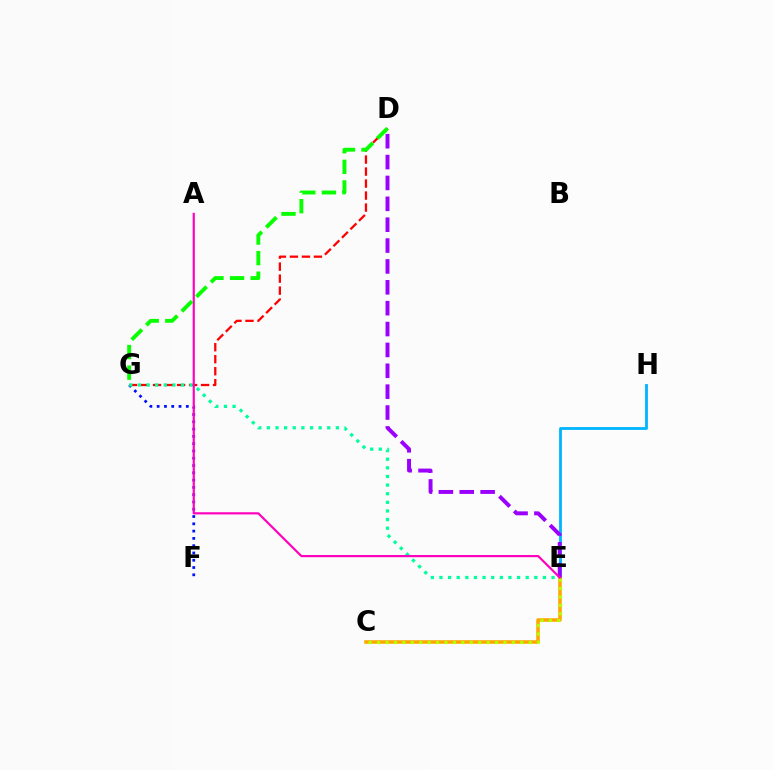{('F', 'G'): [{'color': '#0010ff', 'line_style': 'dotted', 'thickness': 1.98}], ('E', 'H'): [{'color': '#00b5ff', 'line_style': 'solid', 'thickness': 2.02}], ('C', 'E'): [{'color': '#ffa500', 'line_style': 'solid', 'thickness': 2.54}, {'color': '#b3ff00', 'line_style': 'dotted', 'thickness': 2.29}], ('D', 'E'): [{'color': '#9b00ff', 'line_style': 'dashed', 'thickness': 2.84}], ('D', 'G'): [{'color': '#ff0000', 'line_style': 'dashed', 'thickness': 1.63}, {'color': '#08ff00', 'line_style': 'dashed', 'thickness': 2.8}], ('E', 'G'): [{'color': '#00ff9d', 'line_style': 'dotted', 'thickness': 2.34}], ('A', 'E'): [{'color': '#ff00bd', 'line_style': 'solid', 'thickness': 1.56}]}